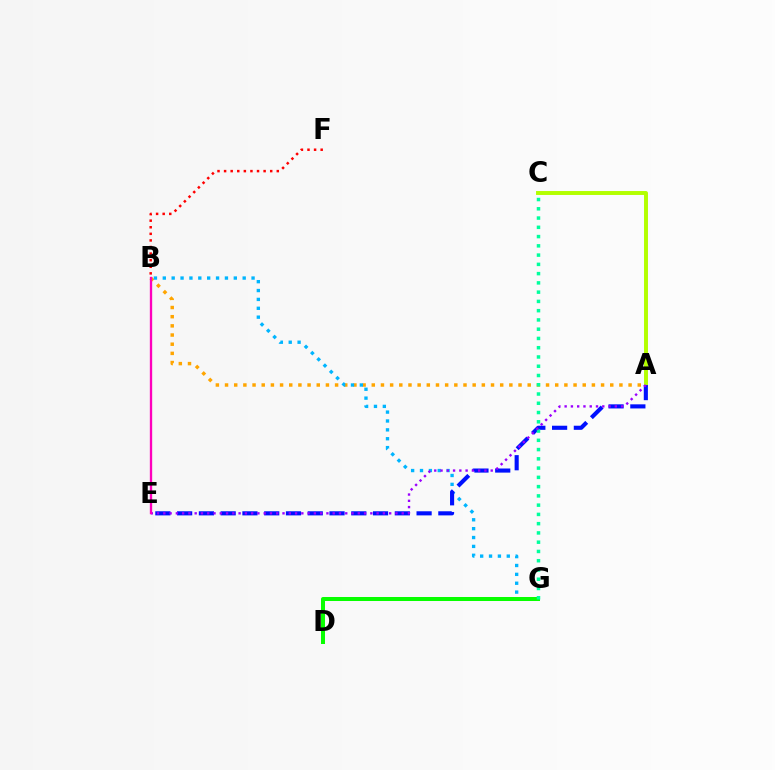{('A', 'B'): [{'color': '#ffa500', 'line_style': 'dotted', 'thickness': 2.49}], ('B', 'F'): [{'color': '#ff0000', 'line_style': 'dotted', 'thickness': 1.79}], ('A', 'C'): [{'color': '#b3ff00', 'line_style': 'solid', 'thickness': 2.83}], ('B', 'G'): [{'color': '#00b5ff', 'line_style': 'dotted', 'thickness': 2.41}], ('A', 'E'): [{'color': '#0010ff', 'line_style': 'dashed', 'thickness': 2.96}, {'color': '#9b00ff', 'line_style': 'dotted', 'thickness': 1.7}], ('D', 'G'): [{'color': '#08ff00', 'line_style': 'solid', 'thickness': 2.89}], ('C', 'G'): [{'color': '#00ff9d', 'line_style': 'dotted', 'thickness': 2.52}], ('B', 'E'): [{'color': '#ff00bd', 'line_style': 'solid', 'thickness': 1.68}]}